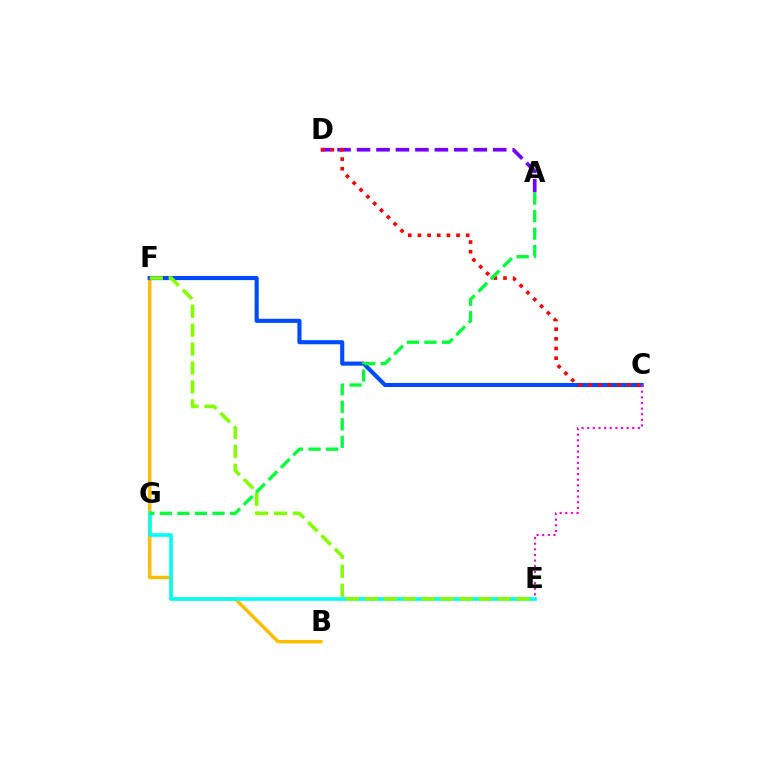{('A', 'D'): [{'color': '#7200ff', 'line_style': 'dashed', 'thickness': 2.64}], ('B', 'F'): [{'color': '#ffbd00', 'line_style': 'solid', 'thickness': 2.52}], ('C', 'F'): [{'color': '#004bff', 'line_style': 'solid', 'thickness': 2.96}], ('E', 'G'): [{'color': '#00fff6', 'line_style': 'solid', 'thickness': 2.59}], ('E', 'F'): [{'color': '#84ff00', 'line_style': 'dashed', 'thickness': 2.57}], ('C', 'D'): [{'color': '#ff0000', 'line_style': 'dotted', 'thickness': 2.62}], ('A', 'G'): [{'color': '#00ff39', 'line_style': 'dashed', 'thickness': 2.38}], ('C', 'E'): [{'color': '#ff00cf', 'line_style': 'dotted', 'thickness': 1.53}]}